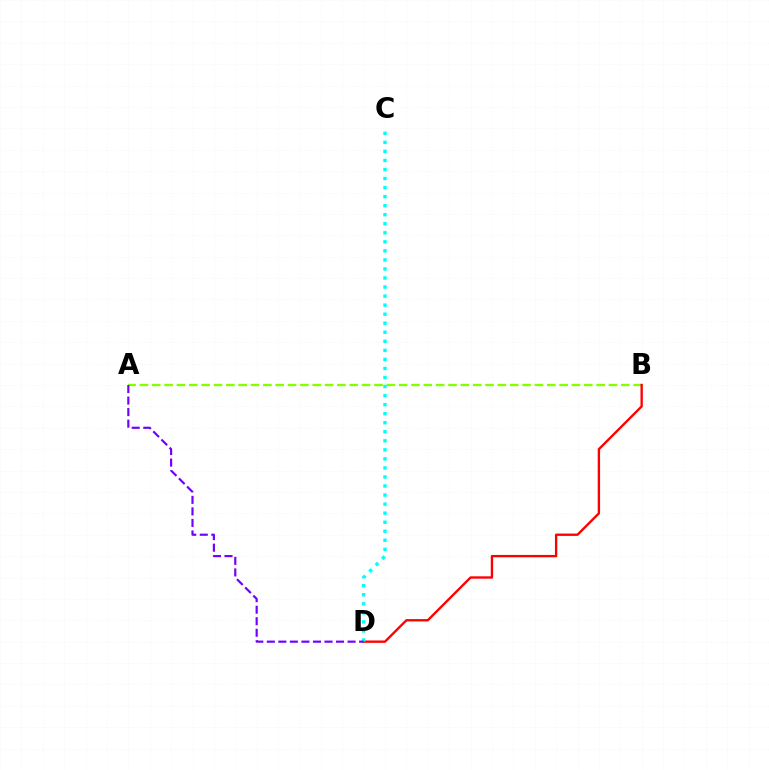{('A', 'B'): [{'color': '#84ff00', 'line_style': 'dashed', 'thickness': 1.68}], ('B', 'D'): [{'color': '#ff0000', 'line_style': 'solid', 'thickness': 1.7}], ('C', 'D'): [{'color': '#00fff6', 'line_style': 'dotted', 'thickness': 2.46}], ('A', 'D'): [{'color': '#7200ff', 'line_style': 'dashed', 'thickness': 1.57}]}